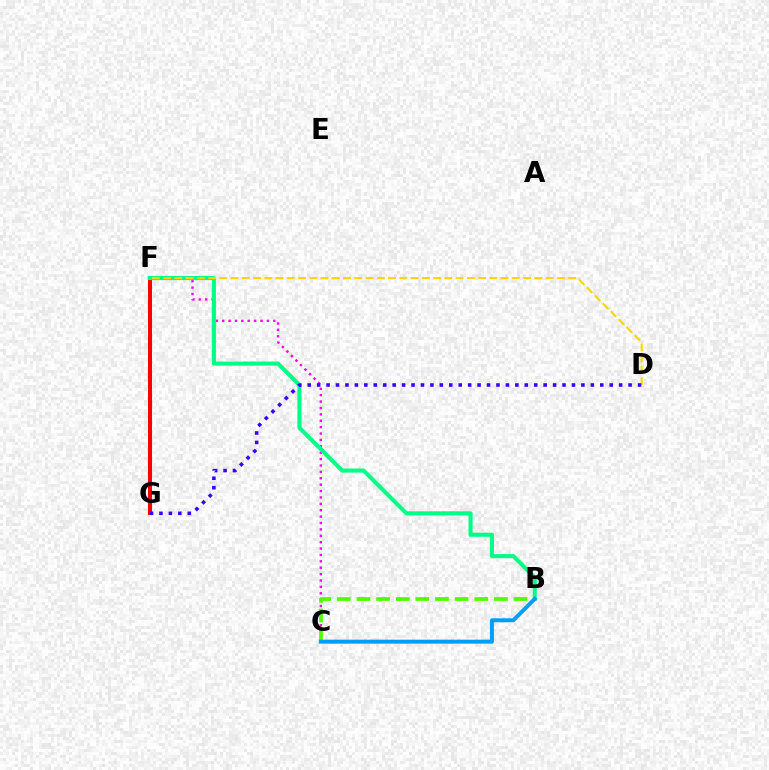{('F', 'G'): [{'color': '#ff0000', 'line_style': 'solid', 'thickness': 2.89}], ('C', 'F'): [{'color': '#ff00ed', 'line_style': 'dotted', 'thickness': 1.74}], ('B', 'F'): [{'color': '#00ff86', 'line_style': 'solid', 'thickness': 2.94}], ('D', 'F'): [{'color': '#ffd500', 'line_style': 'dashed', 'thickness': 1.53}], ('D', 'G'): [{'color': '#3700ff', 'line_style': 'dotted', 'thickness': 2.56}], ('B', 'C'): [{'color': '#4fff00', 'line_style': 'dashed', 'thickness': 2.67}, {'color': '#009eff', 'line_style': 'solid', 'thickness': 2.86}]}